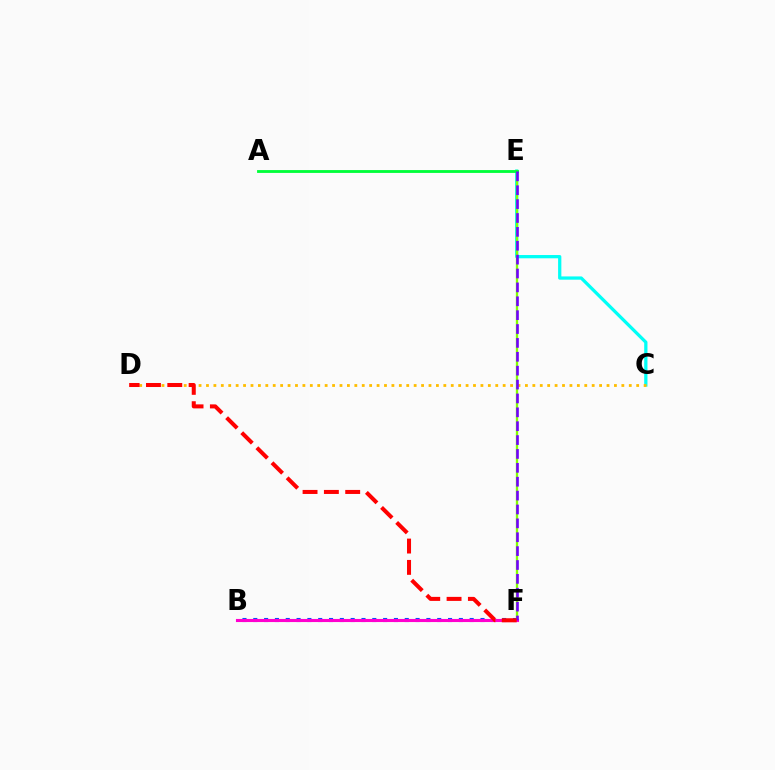{('B', 'F'): [{'color': '#004bff', 'line_style': 'dotted', 'thickness': 2.94}, {'color': '#ff00cf', 'line_style': 'solid', 'thickness': 2.23}], ('C', 'E'): [{'color': '#00fff6', 'line_style': 'solid', 'thickness': 2.35}], ('E', 'F'): [{'color': '#84ff00', 'line_style': 'solid', 'thickness': 1.67}, {'color': '#7200ff', 'line_style': 'dashed', 'thickness': 1.89}], ('C', 'D'): [{'color': '#ffbd00', 'line_style': 'dotted', 'thickness': 2.02}], ('A', 'E'): [{'color': '#00ff39', 'line_style': 'solid', 'thickness': 2.04}], ('D', 'F'): [{'color': '#ff0000', 'line_style': 'dashed', 'thickness': 2.9}]}